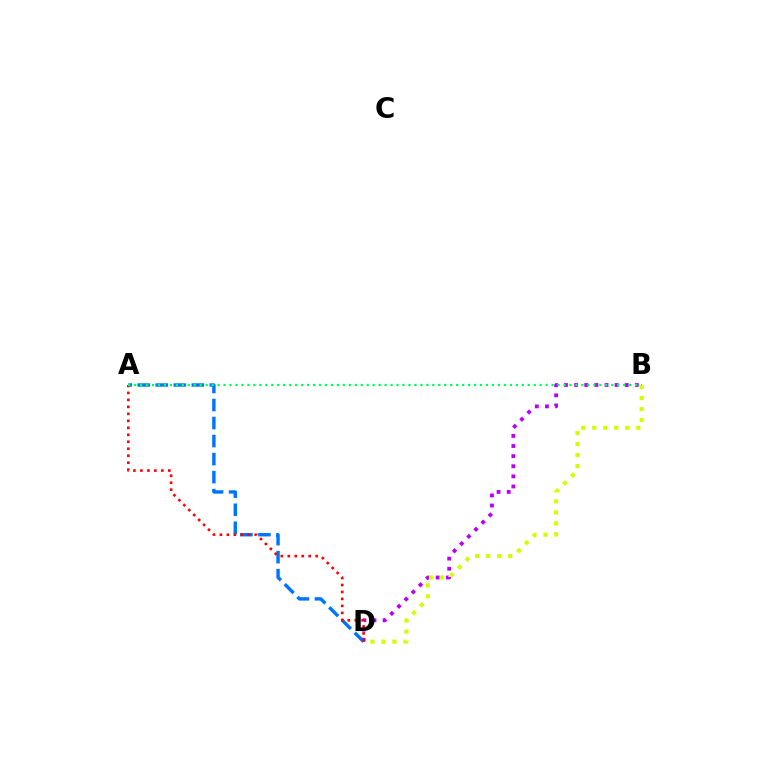{('B', 'D'): [{'color': '#b900ff', 'line_style': 'dotted', 'thickness': 2.75}, {'color': '#d1ff00', 'line_style': 'dotted', 'thickness': 2.99}], ('A', 'D'): [{'color': '#0074ff', 'line_style': 'dashed', 'thickness': 2.45}, {'color': '#ff0000', 'line_style': 'dotted', 'thickness': 1.9}], ('A', 'B'): [{'color': '#00ff5c', 'line_style': 'dotted', 'thickness': 1.62}]}